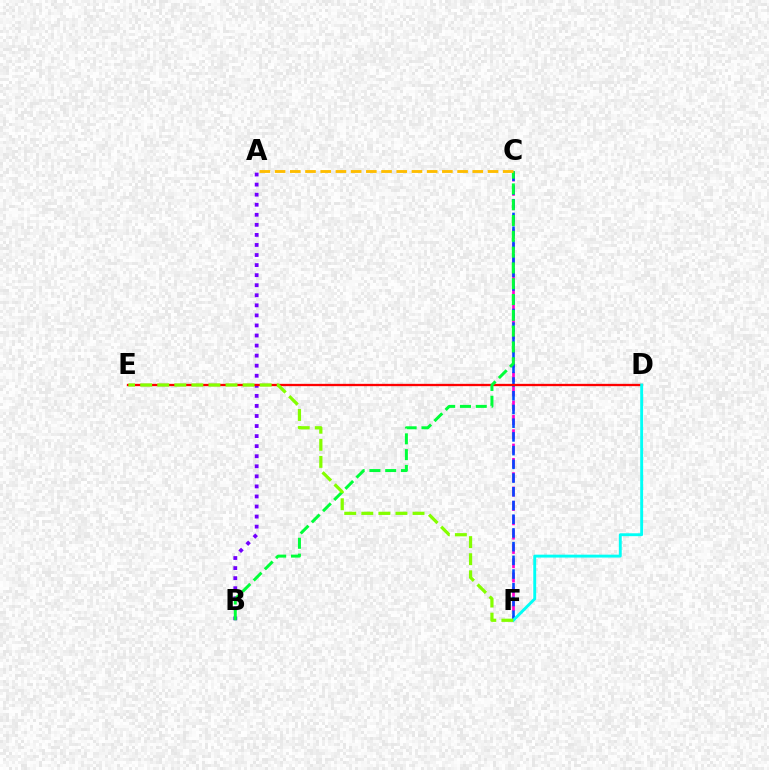{('C', 'F'): [{'color': '#ff00cf', 'line_style': 'dashed', 'thickness': 1.95}, {'color': '#004bff', 'line_style': 'dashed', 'thickness': 1.86}], ('A', 'B'): [{'color': '#7200ff', 'line_style': 'dotted', 'thickness': 2.73}], ('D', 'E'): [{'color': '#ff0000', 'line_style': 'solid', 'thickness': 1.66}], ('B', 'C'): [{'color': '#00ff39', 'line_style': 'dashed', 'thickness': 2.15}], ('D', 'F'): [{'color': '#00fff6', 'line_style': 'solid', 'thickness': 2.08}], ('A', 'C'): [{'color': '#ffbd00', 'line_style': 'dashed', 'thickness': 2.07}], ('E', 'F'): [{'color': '#84ff00', 'line_style': 'dashed', 'thickness': 2.32}]}